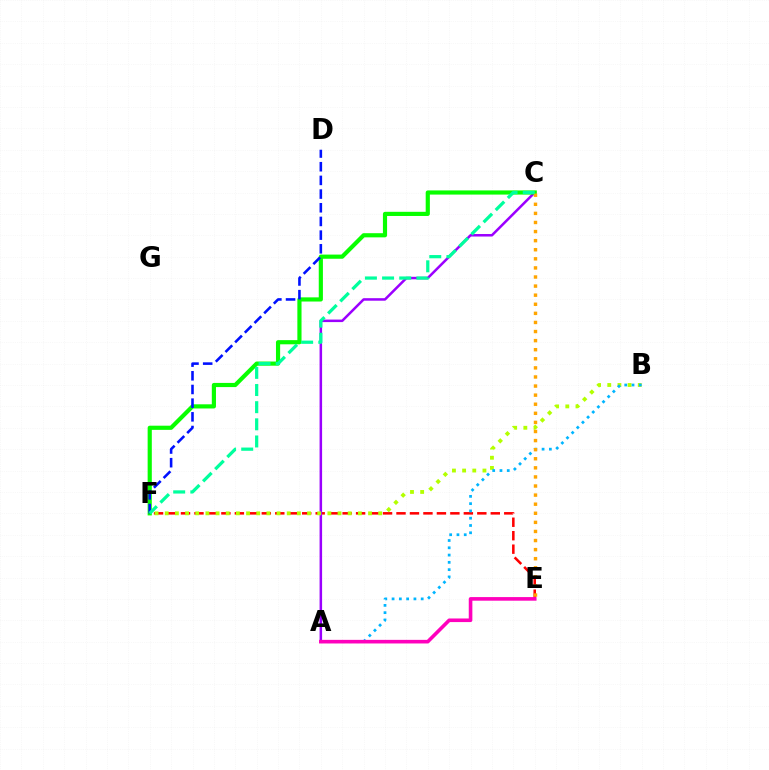{('E', 'F'): [{'color': '#ff0000', 'line_style': 'dashed', 'thickness': 1.83}], ('A', 'C'): [{'color': '#9b00ff', 'line_style': 'solid', 'thickness': 1.81}], ('C', 'F'): [{'color': '#08ff00', 'line_style': 'solid', 'thickness': 3.0}, {'color': '#00ff9d', 'line_style': 'dashed', 'thickness': 2.33}], ('B', 'F'): [{'color': '#b3ff00', 'line_style': 'dotted', 'thickness': 2.76}], ('A', 'B'): [{'color': '#00b5ff', 'line_style': 'dotted', 'thickness': 1.98}], ('C', 'E'): [{'color': '#ffa500', 'line_style': 'dotted', 'thickness': 2.47}], ('D', 'F'): [{'color': '#0010ff', 'line_style': 'dashed', 'thickness': 1.86}], ('A', 'E'): [{'color': '#ff00bd', 'line_style': 'solid', 'thickness': 2.6}]}